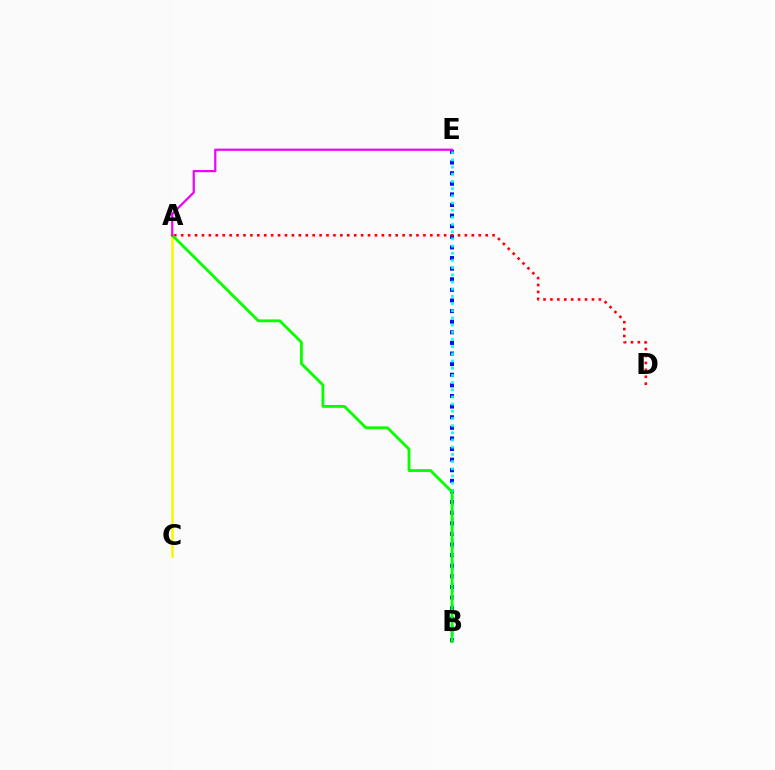{('B', 'E'): [{'color': '#0010ff', 'line_style': 'dotted', 'thickness': 2.88}, {'color': '#00fff6', 'line_style': 'dotted', 'thickness': 1.95}], ('A', 'C'): [{'color': '#fcf500', 'line_style': 'solid', 'thickness': 1.83}], ('A', 'D'): [{'color': '#ff0000', 'line_style': 'dotted', 'thickness': 1.88}], ('A', 'B'): [{'color': '#08ff00', 'line_style': 'solid', 'thickness': 2.05}], ('A', 'E'): [{'color': '#ee00ff', 'line_style': 'solid', 'thickness': 1.59}]}